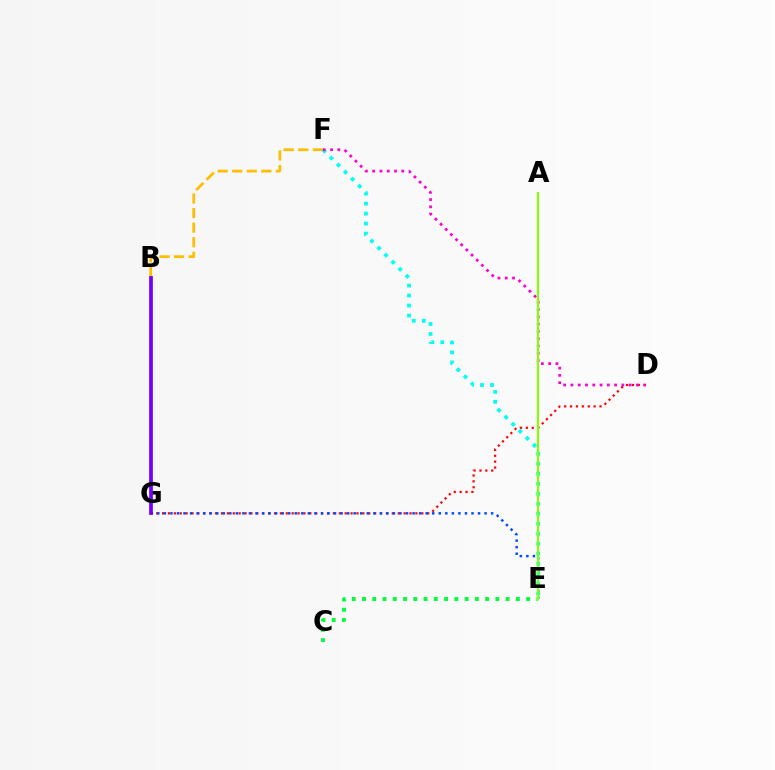{('D', 'G'): [{'color': '#ff0000', 'line_style': 'dotted', 'thickness': 1.6}], ('E', 'G'): [{'color': '#004bff', 'line_style': 'dotted', 'thickness': 1.78}], ('C', 'E'): [{'color': '#00ff39', 'line_style': 'dotted', 'thickness': 2.79}], ('B', 'F'): [{'color': '#ffbd00', 'line_style': 'dashed', 'thickness': 1.98}], ('E', 'F'): [{'color': '#00fff6', 'line_style': 'dotted', 'thickness': 2.71}], ('D', 'F'): [{'color': '#ff00cf', 'line_style': 'dotted', 'thickness': 1.98}], ('A', 'E'): [{'color': '#84ff00', 'line_style': 'solid', 'thickness': 1.53}], ('B', 'G'): [{'color': '#7200ff', 'line_style': 'solid', 'thickness': 2.67}]}